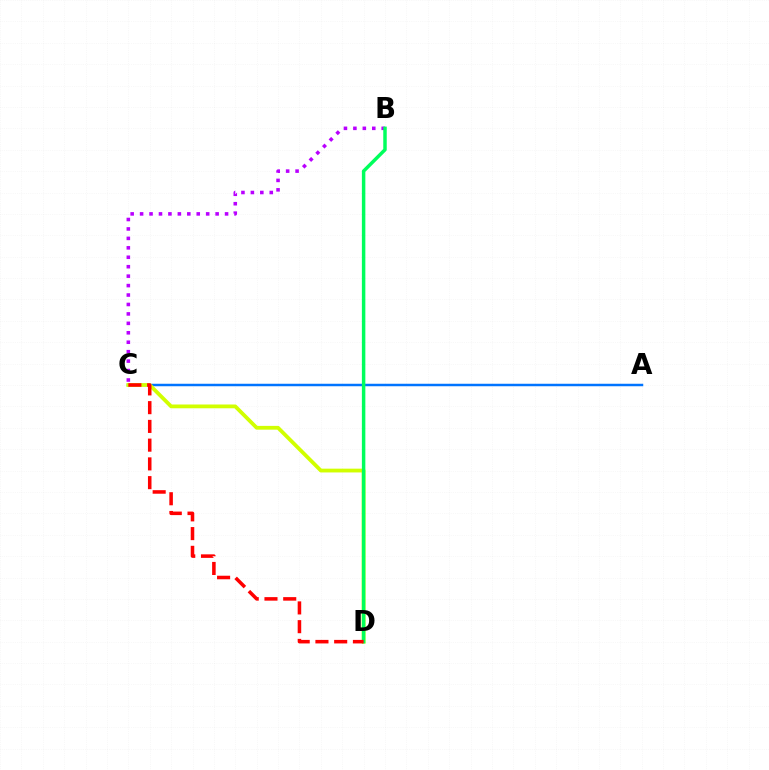{('B', 'C'): [{'color': '#b900ff', 'line_style': 'dotted', 'thickness': 2.57}], ('A', 'C'): [{'color': '#0074ff', 'line_style': 'solid', 'thickness': 1.79}], ('C', 'D'): [{'color': '#d1ff00', 'line_style': 'solid', 'thickness': 2.73}, {'color': '#ff0000', 'line_style': 'dashed', 'thickness': 2.55}], ('B', 'D'): [{'color': '#00ff5c', 'line_style': 'solid', 'thickness': 2.5}]}